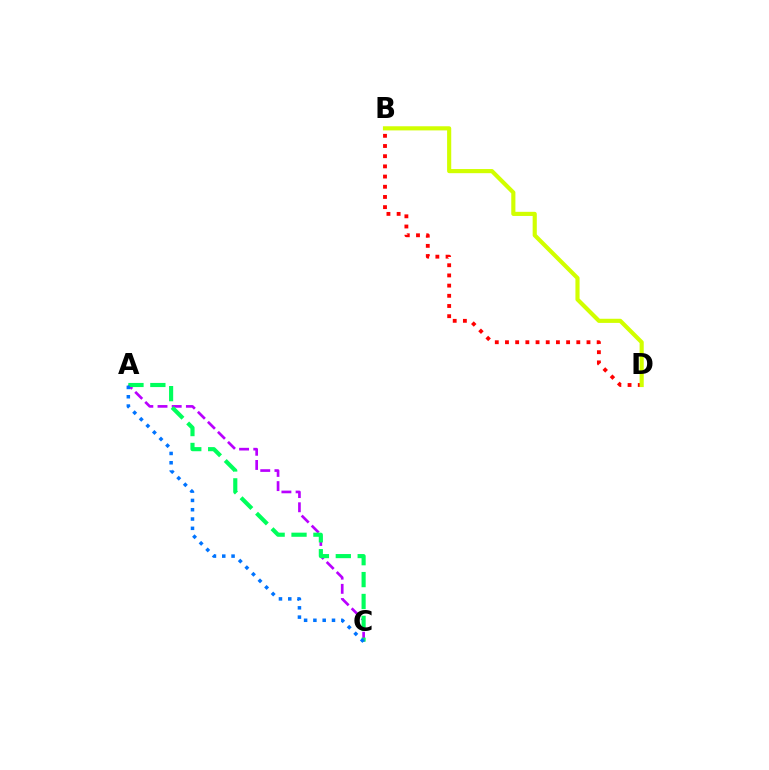{('A', 'C'): [{'color': '#b900ff', 'line_style': 'dashed', 'thickness': 1.93}, {'color': '#00ff5c', 'line_style': 'dashed', 'thickness': 2.97}, {'color': '#0074ff', 'line_style': 'dotted', 'thickness': 2.53}], ('B', 'D'): [{'color': '#ff0000', 'line_style': 'dotted', 'thickness': 2.77}, {'color': '#d1ff00', 'line_style': 'solid', 'thickness': 2.98}]}